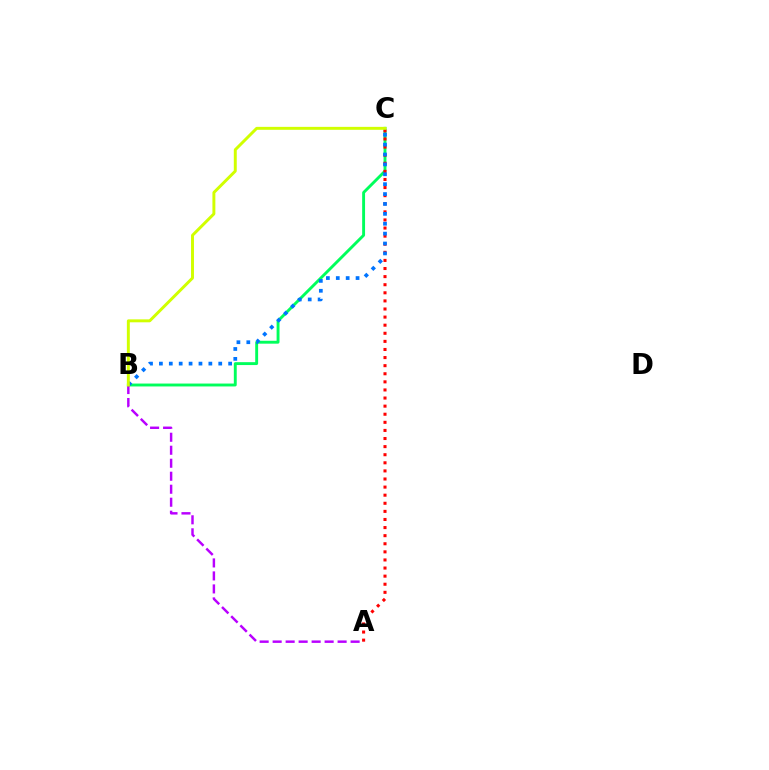{('B', 'C'): [{'color': '#00ff5c', 'line_style': 'solid', 'thickness': 2.09}, {'color': '#0074ff', 'line_style': 'dotted', 'thickness': 2.69}, {'color': '#d1ff00', 'line_style': 'solid', 'thickness': 2.12}], ('A', 'C'): [{'color': '#ff0000', 'line_style': 'dotted', 'thickness': 2.2}], ('A', 'B'): [{'color': '#b900ff', 'line_style': 'dashed', 'thickness': 1.77}]}